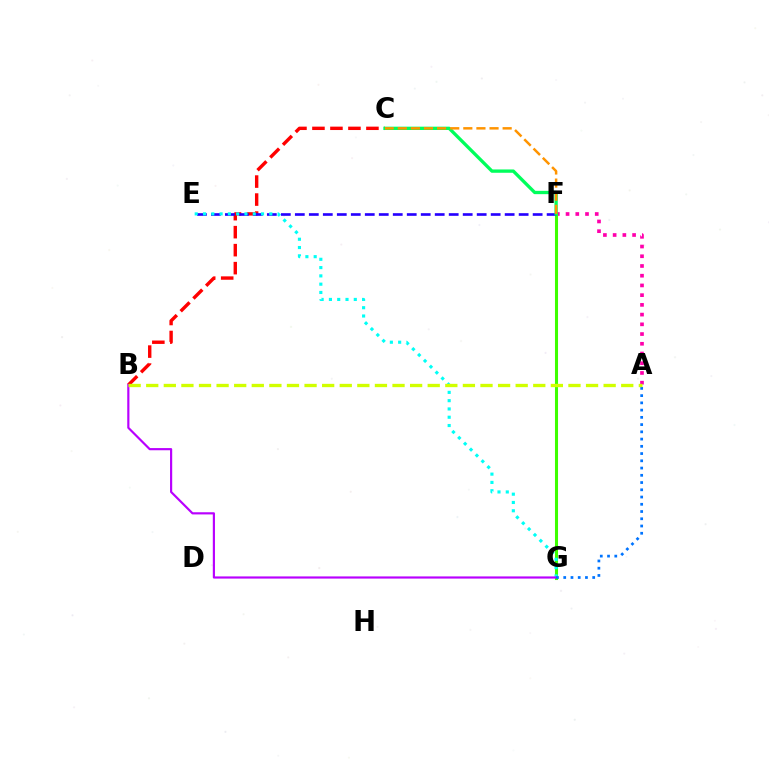{('A', 'F'): [{'color': '#ff00ac', 'line_style': 'dotted', 'thickness': 2.64}], ('B', 'C'): [{'color': '#ff0000', 'line_style': 'dashed', 'thickness': 2.44}], ('F', 'G'): [{'color': '#3dff00', 'line_style': 'solid', 'thickness': 2.2}], ('E', 'F'): [{'color': '#2500ff', 'line_style': 'dashed', 'thickness': 1.9}], ('E', 'G'): [{'color': '#00fff6', 'line_style': 'dotted', 'thickness': 2.25}], ('C', 'F'): [{'color': '#00ff5c', 'line_style': 'solid', 'thickness': 2.39}, {'color': '#ff9400', 'line_style': 'dashed', 'thickness': 1.78}], ('B', 'G'): [{'color': '#b900ff', 'line_style': 'solid', 'thickness': 1.57}], ('A', 'G'): [{'color': '#0074ff', 'line_style': 'dotted', 'thickness': 1.97}], ('A', 'B'): [{'color': '#d1ff00', 'line_style': 'dashed', 'thickness': 2.39}]}